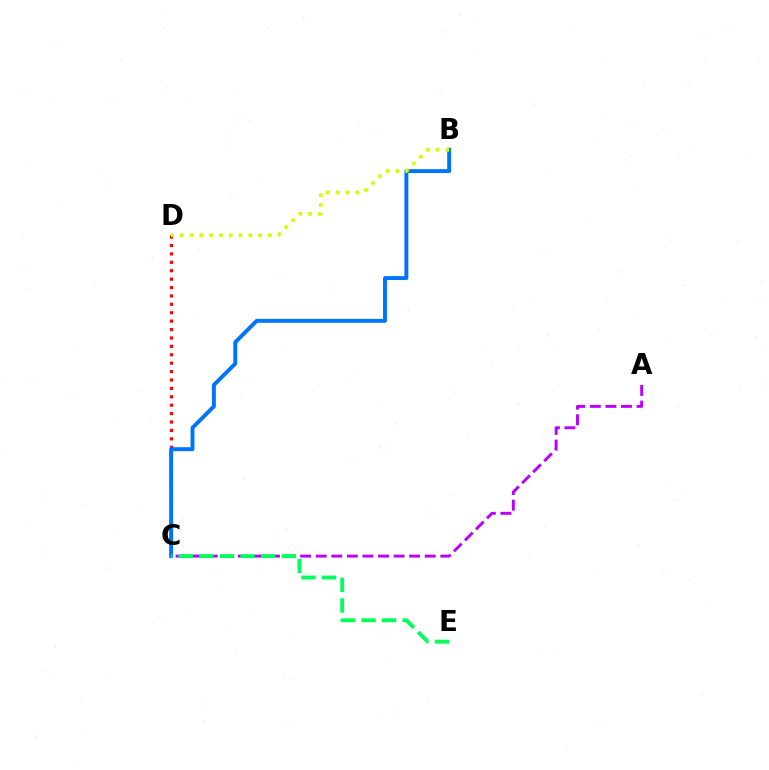{('A', 'C'): [{'color': '#b900ff', 'line_style': 'dashed', 'thickness': 2.12}], ('C', 'D'): [{'color': '#ff0000', 'line_style': 'dotted', 'thickness': 2.28}], ('B', 'C'): [{'color': '#0074ff', 'line_style': 'solid', 'thickness': 2.82}], ('C', 'E'): [{'color': '#00ff5c', 'line_style': 'dashed', 'thickness': 2.79}], ('B', 'D'): [{'color': '#d1ff00', 'line_style': 'dotted', 'thickness': 2.66}]}